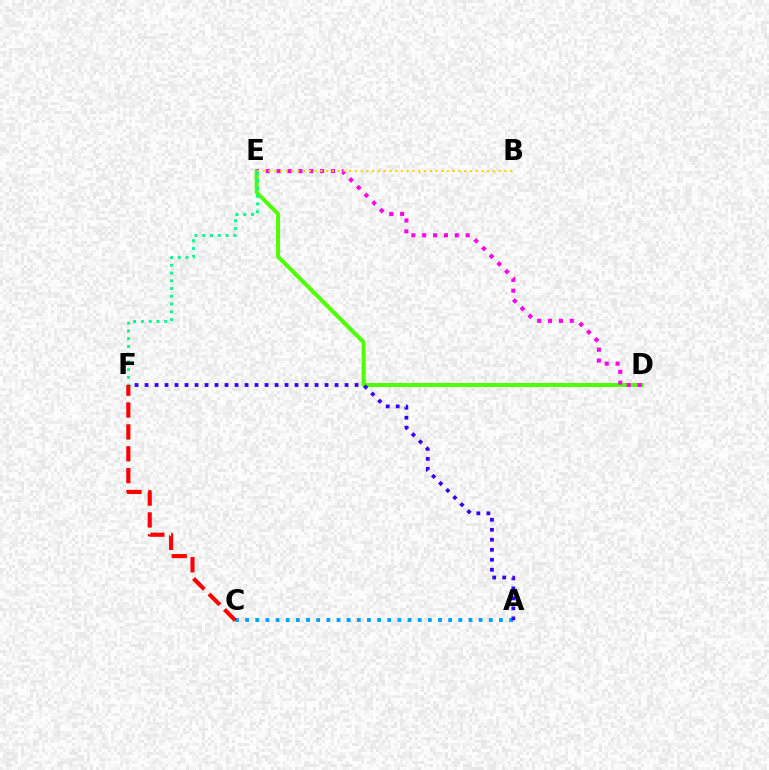{('D', 'E'): [{'color': '#4fff00', 'line_style': 'solid', 'thickness': 2.88}, {'color': '#ff00ed', 'line_style': 'dotted', 'thickness': 2.95}], ('B', 'E'): [{'color': '#ffd500', 'line_style': 'dotted', 'thickness': 1.56}], ('E', 'F'): [{'color': '#00ff86', 'line_style': 'dotted', 'thickness': 2.11}], ('A', 'C'): [{'color': '#009eff', 'line_style': 'dotted', 'thickness': 2.76}], ('A', 'F'): [{'color': '#3700ff', 'line_style': 'dotted', 'thickness': 2.72}], ('C', 'F'): [{'color': '#ff0000', 'line_style': 'dashed', 'thickness': 2.97}]}